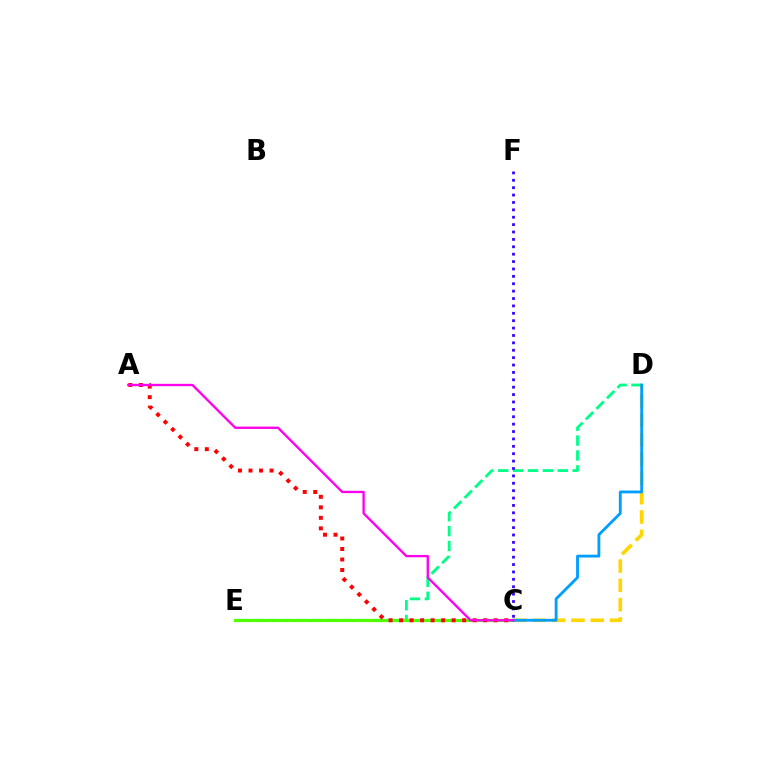{('D', 'E'): [{'color': '#00ff86', 'line_style': 'dashed', 'thickness': 2.03}], ('C', 'F'): [{'color': '#3700ff', 'line_style': 'dotted', 'thickness': 2.01}], ('C', 'D'): [{'color': '#ffd500', 'line_style': 'dashed', 'thickness': 2.62}, {'color': '#009eff', 'line_style': 'solid', 'thickness': 2.04}], ('C', 'E'): [{'color': '#4fff00', 'line_style': 'solid', 'thickness': 2.27}], ('A', 'C'): [{'color': '#ff0000', 'line_style': 'dotted', 'thickness': 2.86}, {'color': '#ff00ed', 'line_style': 'solid', 'thickness': 1.69}]}